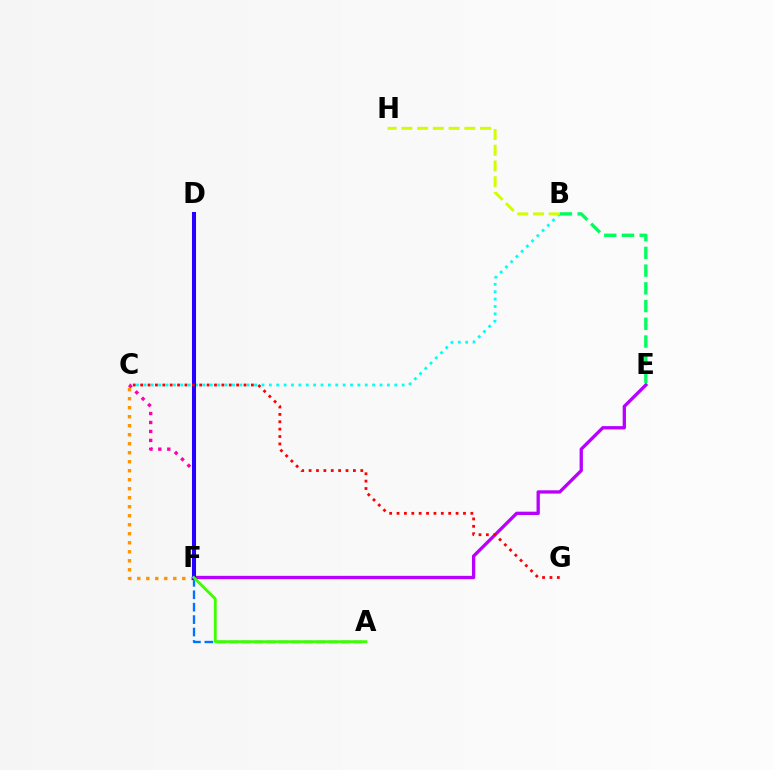{('B', 'C'): [{'color': '#00fff6', 'line_style': 'dotted', 'thickness': 2.0}], ('C', 'F'): [{'color': '#ff00ac', 'line_style': 'dotted', 'thickness': 2.43}, {'color': '#ff9400', 'line_style': 'dotted', 'thickness': 2.45}], ('A', 'F'): [{'color': '#0074ff', 'line_style': 'dashed', 'thickness': 1.69}, {'color': '#3dff00', 'line_style': 'solid', 'thickness': 2.02}], ('E', 'F'): [{'color': '#b900ff', 'line_style': 'solid', 'thickness': 2.38}], ('B', 'E'): [{'color': '#00ff5c', 'line_style': 'dashed', 'thickness': 2.41}], ('D', 'F'): [{'color': '#2500ff', 'line_style': 'solid', 'thickness': 2.9}], ('C', 'G'): [{'color': '#ff0000', 'line_style': 'dotted', 'thickness': 2.01}], ('B', 'H'): [{'color': '#d1ff00', 'line_style': 'dashed', 'thickness': 2.14}]}